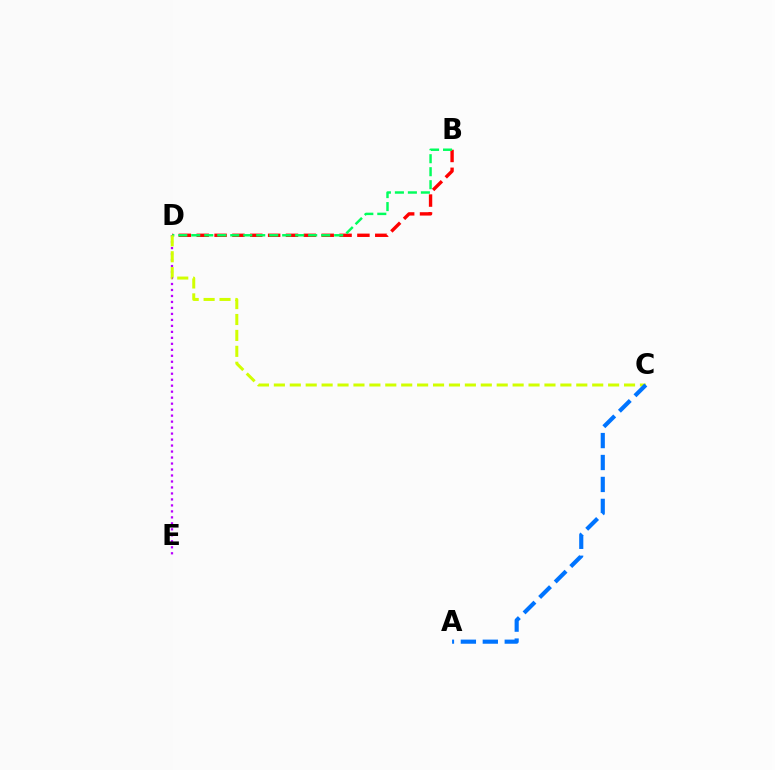{('D', 'E'): [{'color': '#b900ff', 'line_style': 'dotted', 'thickness': 1.63}], ('B', 'D'): [{'color': '#ff0000', 'line_style': 'dashed', 'thickness': 2.43}, {'color': '#00ff5c', 'line_style': 'dashed', 'thickness': 1.76}], ('C', 'D'): [{'color': '#d1ff00', 'line_style': 'dashed', 'thickness': 2.16}], ('A', 'C'): [{'color': '#0074ff', 'line_style': 'dashed', 'thickness': 2.98}]}